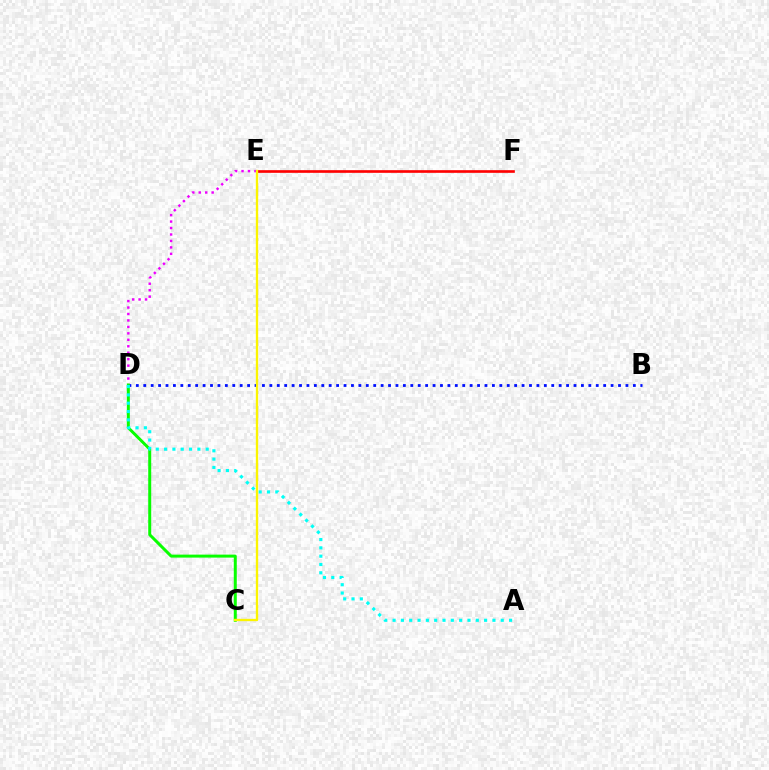{('E', 'F'): [{'color': '#ff0000', 'line_style': 'solid', 'thickness': 1.91}], ('D', 'E'): [{'color': '#ee00ff', 'line_style': 'dotted', 'thickness': 1.75}], ('B', 'D'): [{'color': '#0010ff', 'line_style': 'dotted', 'thickness': 2.02}], ('C', 'D'): [{'color': '#08ff00', 'line_style': 'solid', 'thickness': 2.15}], ('A', 'D'): [{'color': '#00fff6', 'line_style': 'dotted', 'thickness': 2.26}], ('C', 'E'): [{'color': '#fcf500', 'line_style': 'solid', 'thickness': 1.69}]}